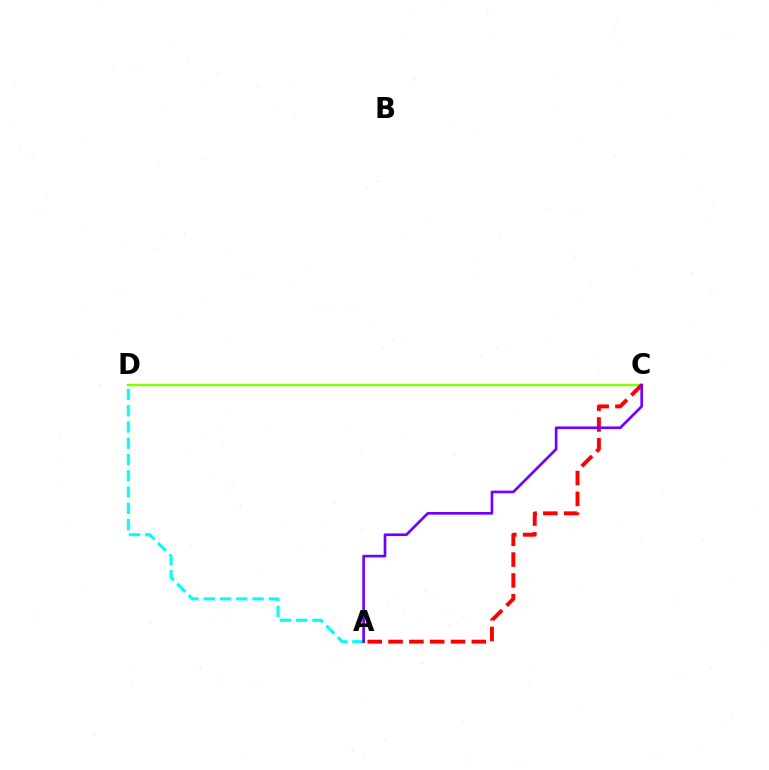{('A', 'D'): [{'color': '#00fff6', 'line_style': 'dashed', 'thickness': 2.21}], ('C', 'D'): [{'color': '#84ff00', 'line_style': 'solid', 'thickness': 1.73}], ('A', 'C'): [{'color': '#ff0000', 'line_style': 'dashed', 'thickness': 2.83}, {'color': '#7200ff', 'line_style': 'solid', 'thickness': 1.92}]}